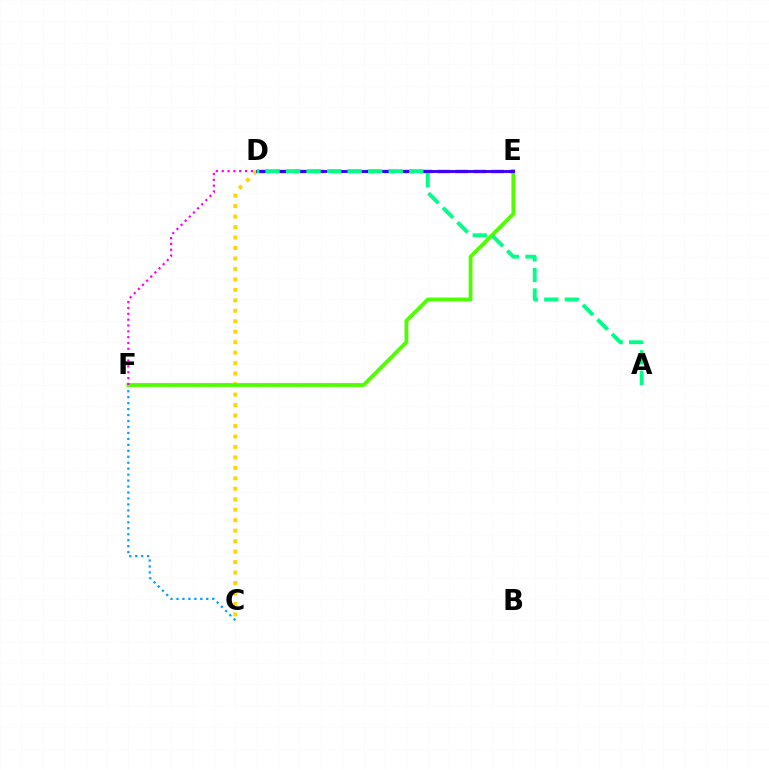{('C', 'D'): [{'color': '#ffd500', 'line_style': 'dotted', 'thickness': 2.84}], ('C', 'F'): [{'color': '#009eff', 'line_style': 'dotted', 'thickness': 1.62}], ('E', 'F'): [{'color': '#4fff00', 'line_style': 'solid', 'thickness': 2.73}], ('D', 'F'): [{'color': '#ff00ed', 'line_style': 'dotted', 'thickness': 1.59}], ('D', 'E'): [{'color': '#ff0000', 'line_style': 'dashed', 'thickness': 2.44}, {'color': '#3700ff', 'line_style': 'solid', 'thickness': 2.09}], ('A', 'D'): [{'color': '#00ff86', 'line_style': 'dashed', 'thickness': 2.79}]}